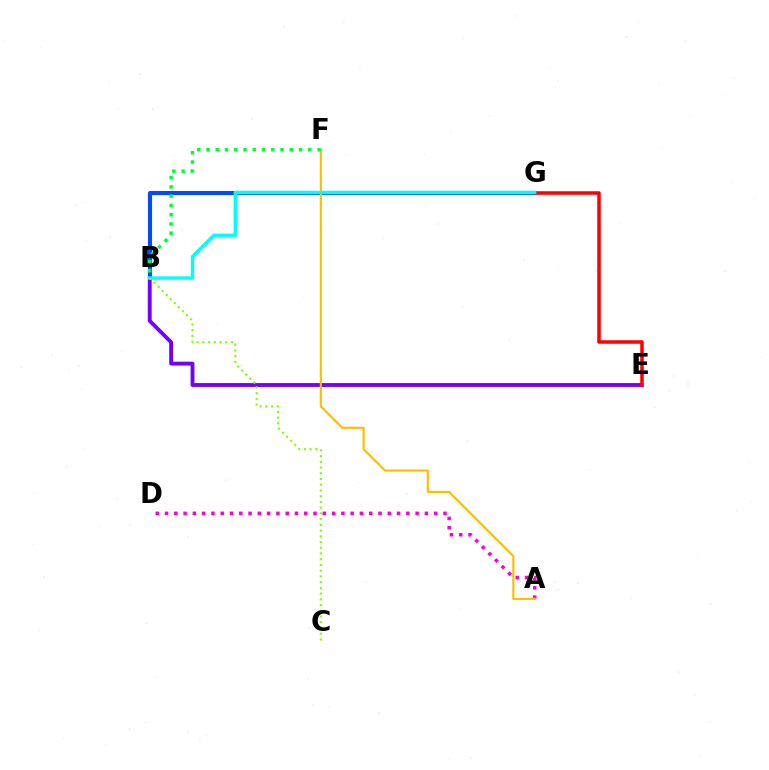{('B', 'E'): [{'color': '#7200ff', 'line_style': 'solid', 'thickness': 2.77}], ('B', 'G'): [{'color': '#004bff', 'line_style': 'solid', 'thickness': 2.94}, {'color': '#00fff6', 'line_style': 'solid', 'thickness': 2.46}], ('E', 'G'): [{'color': '#ff0000', 'line_style': 'solid', 'thickness': 2.53}], ('A', 'D'): [{'color': '#ff00cf', 'line_style': 'dotted', 'thickness': 2.52}], ('A', 'F'): [{'color': '#ffbd00', 'line_style': 'solid', 'thickness': 1.53}], ('B', 'C'): [{'color': '#84ff00', 'line_style': 'dotted', 'thickness': 1.56}], ('B', 'F'): [{'color': '#00ff39', 'line_style': 'dotted', 'thickness': 2.52}]}